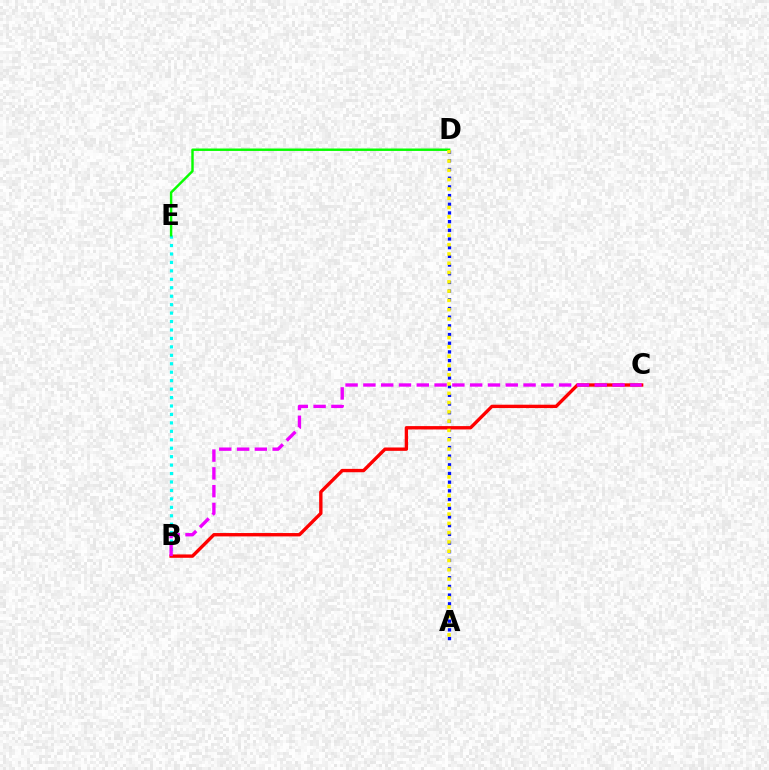{('B', 'E'): [{'color': '#00fff6', 'line_style': 'dotted', 'thickness': 2.29}], ('A', 'D'): [{'color': '#0010ff', 'line_style': 'dotted', 'thickness': 2.36}, {'color': '#fcf500', 'line_style': 'dotted', 'thickness': 2.52}], ('D', 'E'): [{'color': '#08ff00', 'line_style': 'solid', 'thickness': 1.75}], ('B', 'C'): [{'color': '#ff0000', 'line_style': 'solid', 'thickness': 2.42}, {'color': '#ee00ff', 'line_style': 'dashed', 'thickness': 2.42}]}